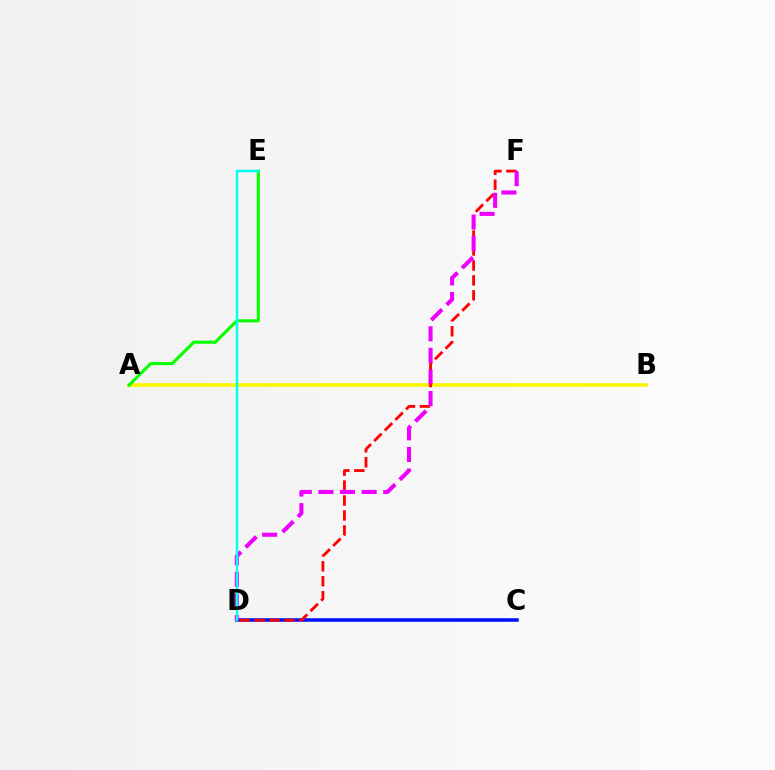{('C', 'D'): [{'color': '#0010ff', 'line_style': 'solid', 'thickness': 2.54}], ('A', 'B'): [{'color': '#fcf500', 'line_style': 'solid', 'thickness': 2.6}], ('D', 'F'): [{'color': '#ff0000', 'line_style': 'dashed', 'thickness': 2.03}, {'color': '#ee00ff', 'line_style': 'dashed', 'thickness': 2.94}], ('A', 'E'): [{'color': '#08ff00', 'line_style': 'solid', 'thickness': 2.22}], ('D', 'E'): [{'color': '#00fff6', 'line_style': 'solid', 'thickness': 1.75}]}